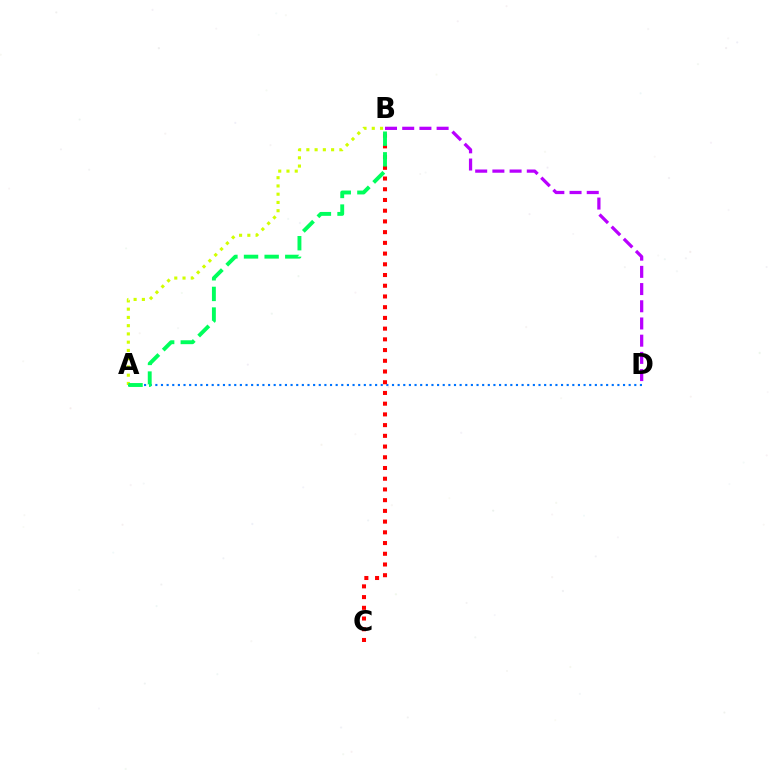{('A', 'D'): [{'color': '#0074ff', 'line_style': 'dotted', 'thickness': 1.53}], ('B', 'D'): [{'color': '#b900ff', 'line_style': 'dashed', 'thickness': 2.34}], ('B', 'C'): [{'color': '#ff0000', 'line_style': 'dotted', 'thickness': 2.91}], ('A', 'B'): [{'color': '#d1ff00', 'line_style': 'dotted', 'thickness': 2.24}, {'color': '#00ff5c', 'line_style': 'dashed', 'thickness': 2.8}]}